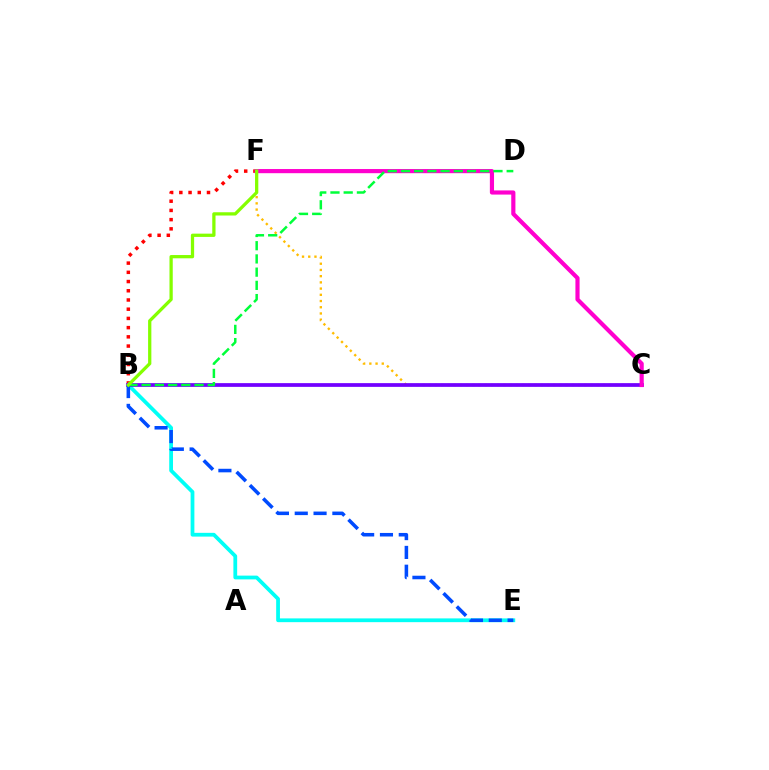{('B', 'F'): [{'color': '#ff0000', 'line_style': 'dotted', 'thickness': 2.5}, {'color': '#84ff00', 'line_style': 'solid', 'thickness': 2.35}], ('C', 'F'): [{'color': '#ffbd00', 'line_style': 'dotted', 'thickness': 1.69}, {'color': '#ff00cf', 'line_style': 'solid', 'thickness': 3.0}], ('B', 'E'): [{'color': '#00fff6', 'line_style': 'solid', 'thickness': 2.71}, {'color': '#004bff', 'line_style': 'dashed', 'thickness': 2.56}], ('B', 'C'): [{'color': '#7200ff', 'line_style': 'solid', 'thickness': 2.69}], ('B', 'D'): [{'color': '#00ff39', 'line_style': 'dashed', 'thickness': 1.8}]}